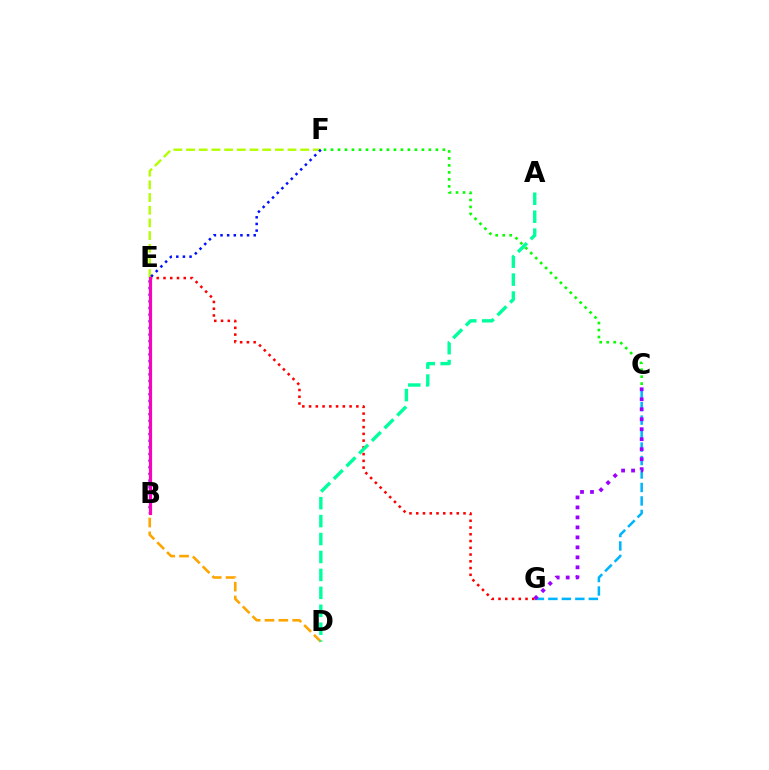{('E', 'F'): [{'color': '#b3ff00', 'line_style': 'dashed', 'thickness': 1.72}], ('C', 'G'): [{'color': '#00b5ff', 'line_style': 'dashed', 'thickness': 1.83}, {'color': '#9b00ff', 'line_style': 'dotted', 'thickness': 2.71}], ('E', 'G'): [{'color': '#ff0000', 'line_style': 'dotted', 'thickness': 1.83}], ('C', 'F'): [{'color': '#08ff00', 'line_style': 'dotted', 'thickness': 1.9}], ('B', 'D'): [{'color': '#ffa500', 'line_style': 'dashed', 'thickness': 1.88}], ('B', 'F'): [{'color': '#0010ff', 'line_style': 'dotted', 'thickness': 1.8}], ('A', 'D'): [{'color': '#00ff9d', 'line_style': 'dashed', 'thickness': 2.44}], ('B', 'E'): [{'color': '#ff00bd', 'line_style': 'solid', 'thickness': 2.27}]}